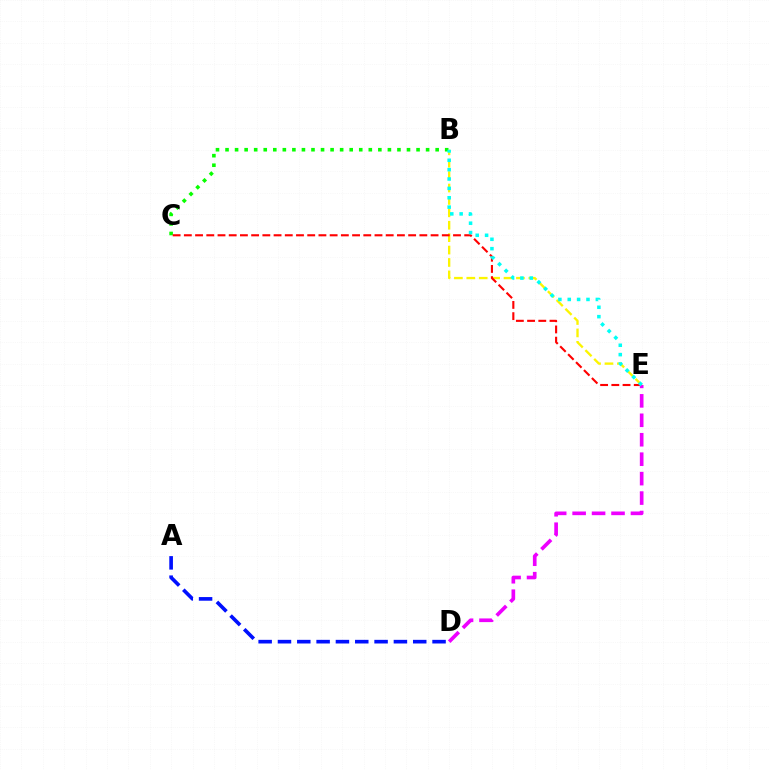{('B', 'C'): [{'color': '#08ff00', 'line_style': 'dotted', 'thickness': 2.6}], ('B', 'E'): [{'color': '#fcf500', 'line_style': 'dashed', 'thickness': 1.69}, {'color': '#00fff6', 'line_style': 'dotted', 'thickness': 2.55}], ('C', 'E'): [{'color': '#ff0000', 'line_style': 'dashed', 'thickness': 1.52}], ('A', 'D'): [{'color': '#0010ff', 'line_style': 'dashed', 'thickness': 2.63}], ('D', 'E'): [{'color': '#ee00ff', 'line_style': 'dashed', 'thickness': 2.64}]}